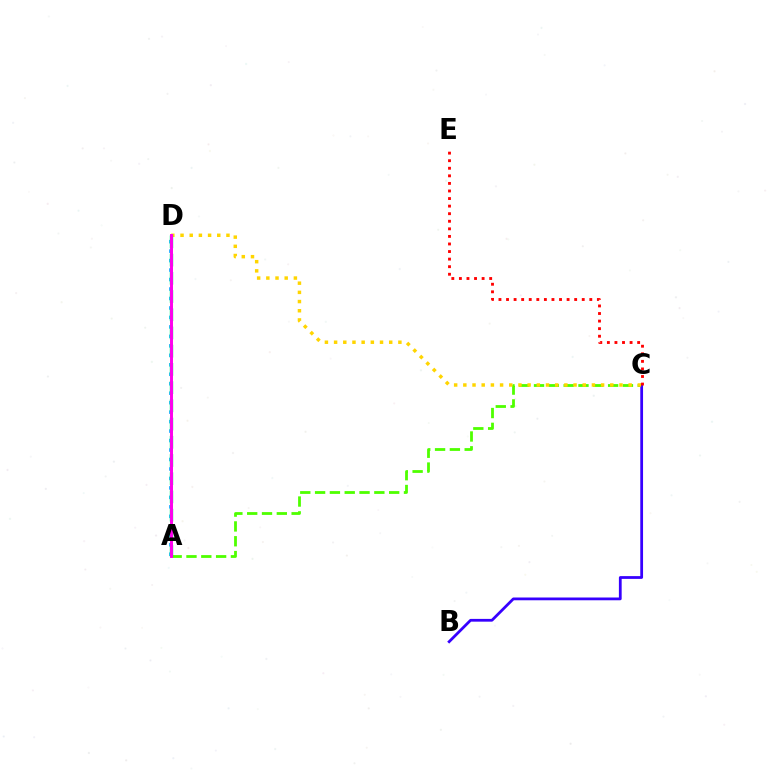{('A', 'C'): [{'color': '#4fff00', 'line_style': 'dashed', 'thickness': 2.01}], ('B', 'C'): [{'color': '#3700ff', 'line_style': 'solid', 'thickness': 1.99}], ('C', 'D'): [{'color': '#ffd500', 'line_style': 'dotted', 'thickness': 2.5}], ('C', 'E'): [{'color': '#ff0000', 'line_style': 'dotted', 'thickness': 2.06}], ('A', 'D'): [{'color': '#009eff', 'line_style': 'dotted', 'thickness': 2.57}, {'color': '#00ff86', 'line_style': 'dashed', 'thickness': 2.48}, {'color': '#ff00ed', 'line_style': 'solid', 'thickness': 2.12}]}